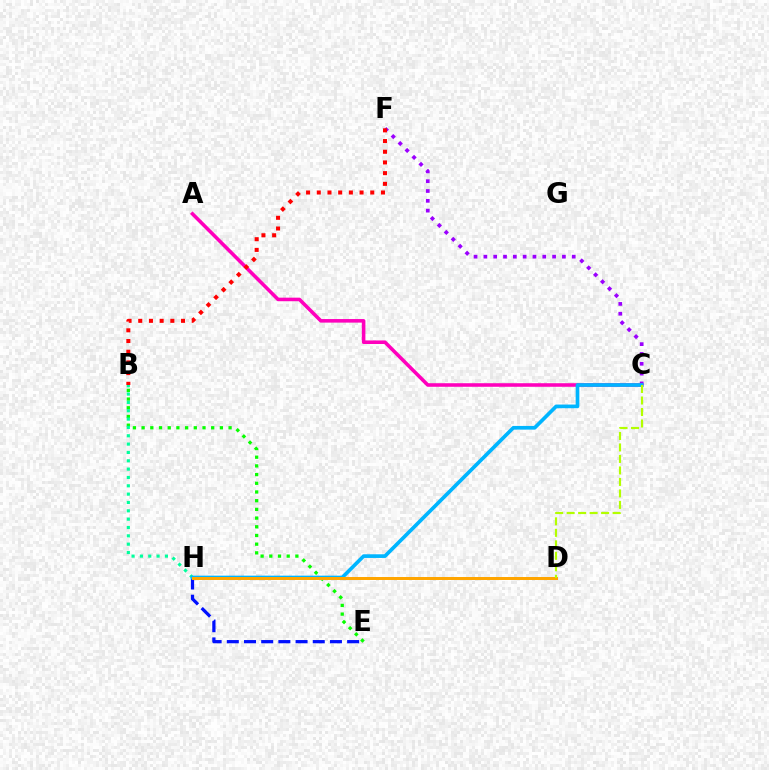{('C', 'F'): [{'color': '#9b00ff', 'line_style': 'dotted', 'thickness': 2.67}], ('B', 'E'): [{'color': '#08ff00', 'line_style': 'dotted', 'thickness': 2.36}], ('E', 'H'): [{'color': '#0010ff', 'line_style': 'dashed', 'thickness': 2.34}], ('B', 'H'): [{'color': '#00ff9d', 'line_style': 'dotted', 'thickness': 2.27}], ('A', 'C'): [{'color': '#ff00bd', 'line_style': 'solid', 'thickness': 2.56}], ('C', 'H'): [{'color': '#00b5ff', 'line_style': 'solid', 'thickness': 2.65}], ('D', 'H'): [{'color': '#ffa500', 'line_style': 'solid', 'thickness': 2.16}], ('C', 'D'): [{'color': '#b3ff00', 'line_style': 'dashed', 'thickness': 1.56}], ('B', 'F'): [{'color': '#ff0000', 'line_style': 'dotted', 'thickness': 2.91}]}